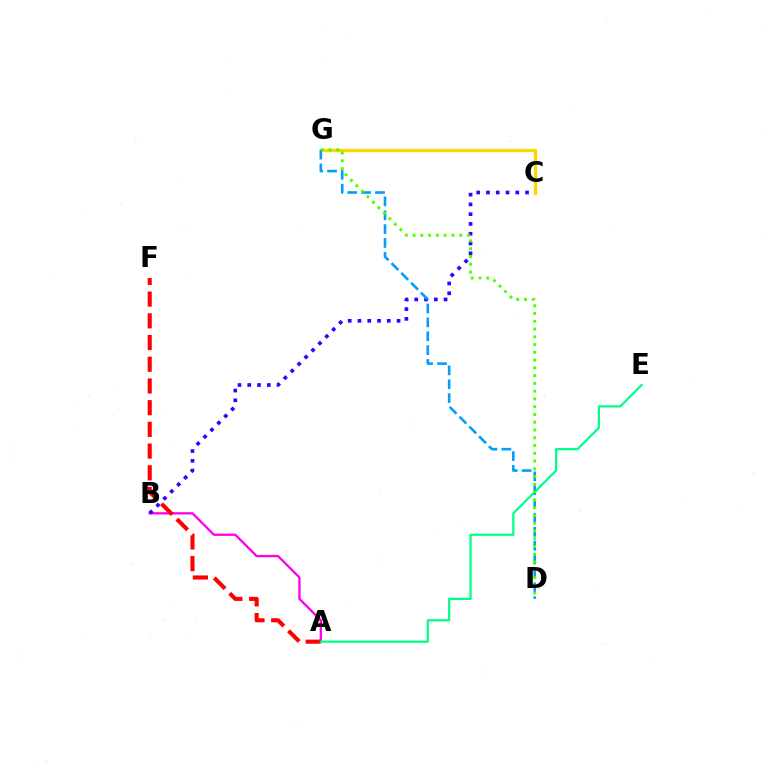{('C', 'G'): [{'color': '#ffd500', 'line_style': 'solid', 'thickness': 2.39}], ('A', 'B'): [{'color': '#ff00ed', 'line_style': 'solid', 'thickness': 1.66}], ('A', 'F'): [{'color': '#ff0000', 'line_style': 'dashed', 'thickness': 2.95}], ('B', 'C'): [{'color': '#3700ff', 'line_style': 'dotted', 'thickness': 2.66}], ('A', 'E'): [{'color': '#00ff86', 'line_style': 'solid', 'thickness': 1.61}], ('D', 'G'): [{'color': '#009eff', 'line_style': 'dashed', 'thickness': 1.88}, {'color': '#4fff00', 'line_style': 'dotted', 'thickness': 2.11}]}